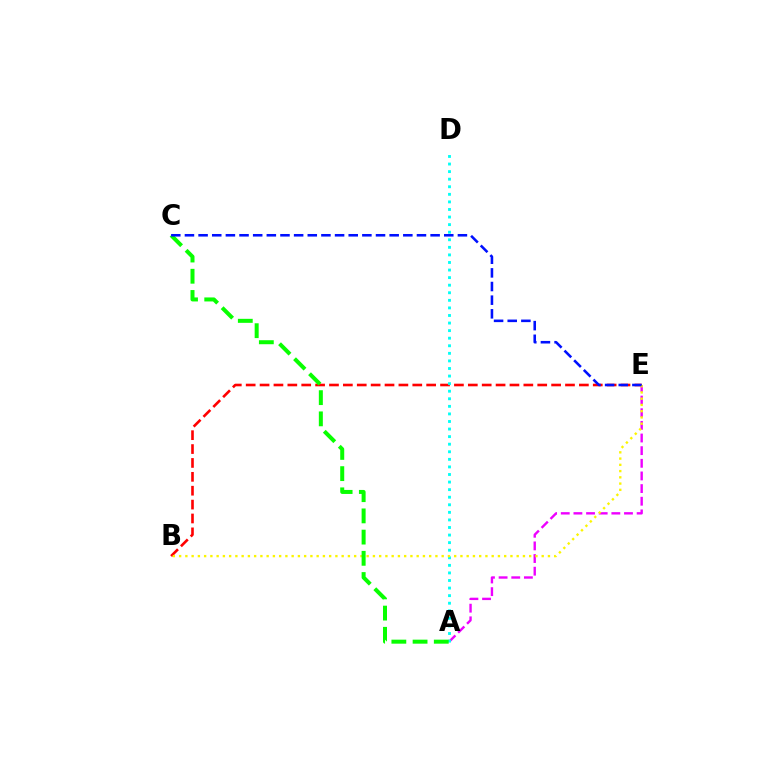{('B', 'E'): [{'color': '#ff0000', 'line_style': 'dashed', 'thickness': 1.89}, {'color': '#fcf500', 'line_style': 'dotted', 'thickness': 1.7}], ('A', 'E'): [{'color': '#ee00ff', 'line_style': 'dashed', 'thickness': 1.72}], ('A', 'D'): [{'color': '#00fff6', 'line_style': 'dotted', 'thickness': 2.06}], ('A', 'C'): [{'color': '#08ff00', 'line_style': 'dashed', 'thickness': 2.88}], ('C', 'E'): [{'color': '#0010ff', 'line_style': 'dashed', 'thickness': 1.85}]}